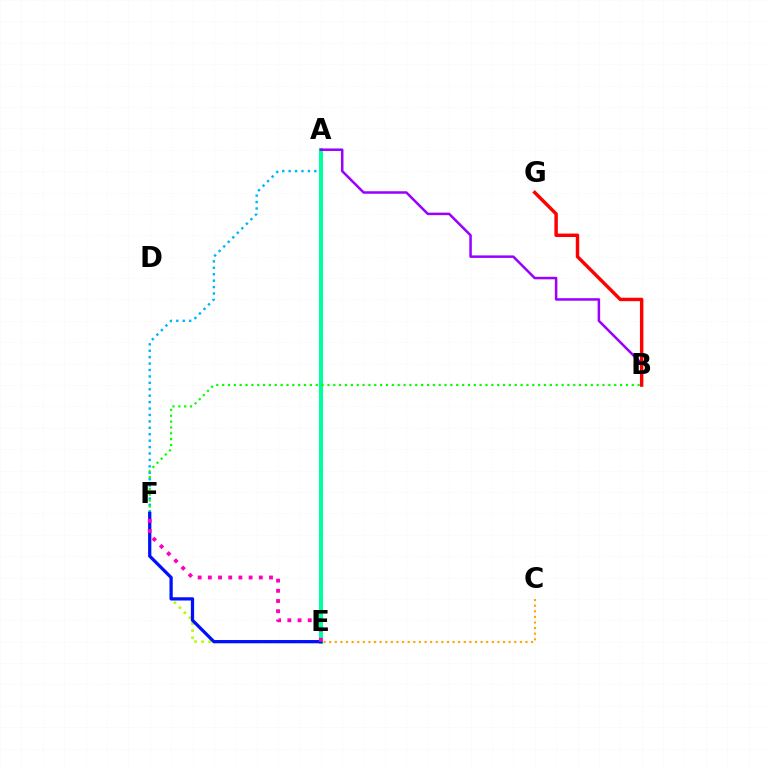{('A', 'F'): [{'color': '#00b5ff', 'line_style': 'dotted', 'thickness': 1.74}], ('A', 'E'): [{'color': '#00ff9d', 'line_style': 'solid', 'thickness': 2.9}], ('E', 'F'): [{'color': '#b3ff00', 'line_style': 'dotted', 'thickness': 1.91}, {'color': '#0010ff', 'line_style': 'solid', 'thickness': 2.34}, {'color': '#ff00bd', 'line_style': 'dotted', 'thickness': 2.77}], ('B', 'F'): [{'color': '#08ff00', 'line_style': 'dotted', 'thickness': 1.59}], ('A', 'B'): [{'color': '#9b00ff', 'line_style': 'solid', 'thickness': 1.81}], ('C', 'E'): [{'color': '#ffa500', 'line_style': 'dotted', 'thickness': 1.52}], ('B', 'G'): [{'color': '#ff0000', 'line_style': 'solid', 'thickness': 2.47}]}